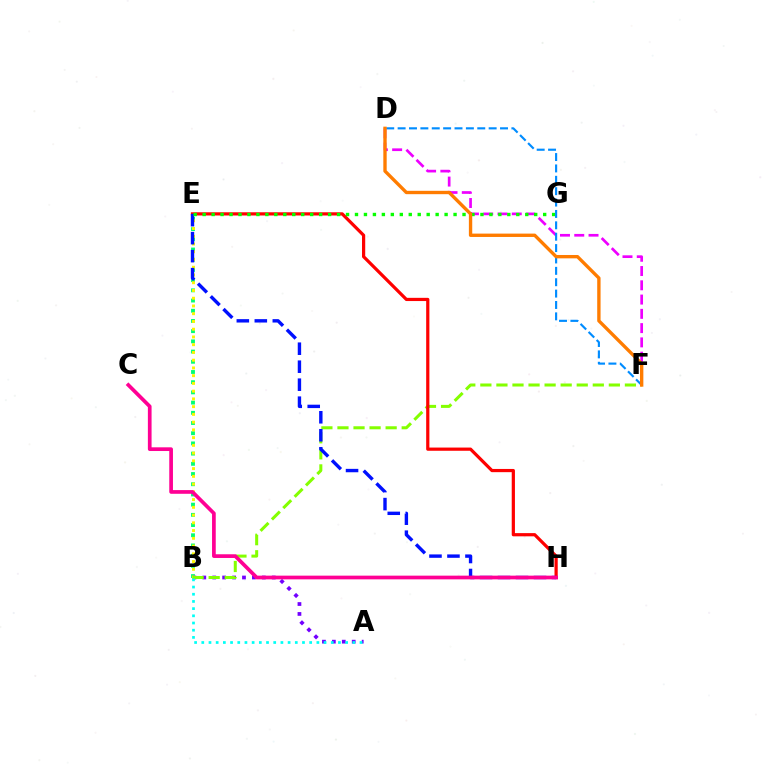{('D', 'F'): [{'color': '#ee00ff', 'line_style': 'dashed', 'thickness': 1.94}, {'color': '#008cff', 'line_style': 'dashed', 'thickness': 1.55}, {'color': '#ff7c00', 'line_style': 'solid', 'thickness': 2.42}], ('B', 'E'): [{'color': '#00ff74', 'line_style': 'dotted', 'thickness': 2.77}, {'color': '#fcf500', 'line_style': 'dotted', 'thickness': 2.1}], ('A', 'B'): [{'color': '#7200ff', 'line_style': 'dotted', 'thickness': 2.7}, {'color': '#00fff6', 'line_style': 'dotted', 'thickness': 1.95}], ('B', 'F'): [{'color': '#84ff00', 'line_style': 'dashed', 'thickness': 2.18}], ('E', 'H'): [{'color': '#ff0000', 'line_style': 'solid', 'thickness': 2.32}, {'color': '#0010ff', 'line_style': 'dashed', 'thickness': 2.44}], ('E', 'G'): [{'color': '#08ff00', 'line_style': 'dotted', 'thickness': 2.43}], ('C', 'H'): [{'color': '#ff0094', 'line_style': 'solid', 'thickness': 2.66}]}